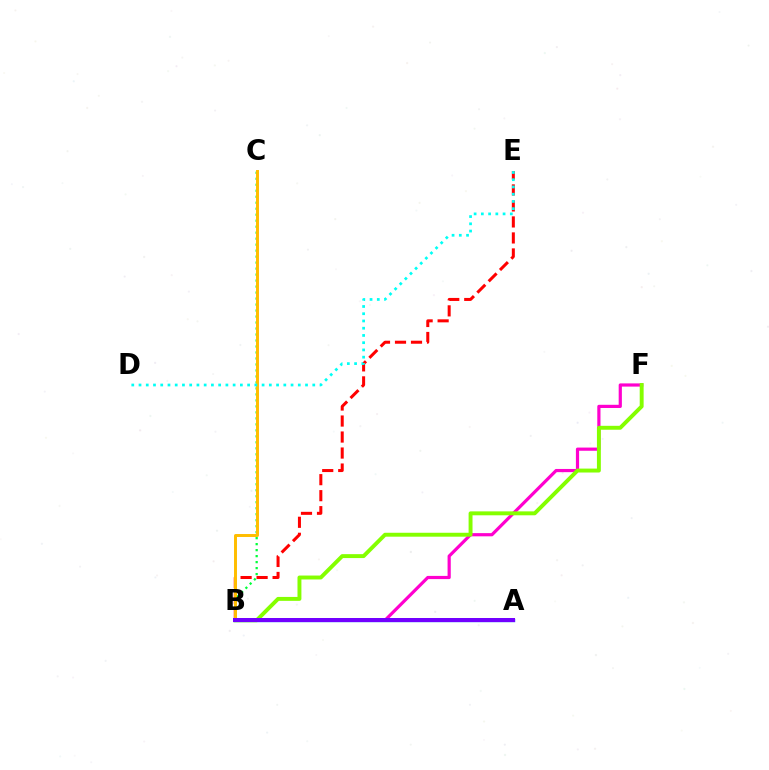{('B', 'E'): [{'color': '#ff0000', 'line_style': 'dashed', 'thickness': 2.17}], ('B', 'F'): [{'color': '#ff00cf', 'line_style': 'solid', 'thickness': 2.3}, {'color': '#84ff00', 'line_style': 'solid', 'thickness': 2.82}], ('B', 'C'): [{'color': '#00ff39', 'line_style': 'dotted', 'thickness': 1.63}, {'color': '#ffbd00', 'line_style': 'solid', 'thickness': 2.13}], ('A', 'B'): [{'color': '#004bff', 'line_style': 'solid', 'thickness': 2.43}, {'color': '#7200ff', 'line_style': 'solid', 'thickness': 2.88}], ('D', 'E'): [{'color': '#00fff6', 'line_style': 'dotted', 'thickness': 1.97}]}